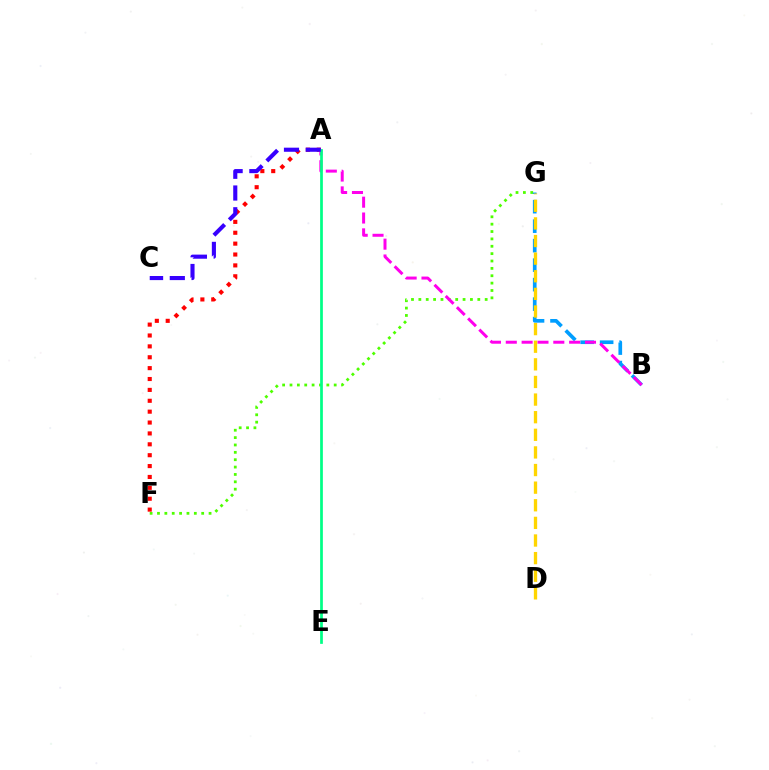{('F', 'G'): [{'color': '#4fff00', 'line_style': 'dotted', 'thickness': 2.0}], ('A', 'F'): [{'color': '#ff0000', 'line_style': 'dotted', 'thickness': 2.96}], ('B', 'G'): [{'color': '#009eff', 'line_style': 'dashed', 'thickness': 2.65}], ('A', 'B'): [{'color': '#ff00ed', 'line_style': 'dashed', 'thickness': 2.15}], ('A', 'E'): [{'color': '#00ff86', 'line_style': 'solid', 'thickness': 1.96}], ('A', 'C'): [{'color': '#3700ff', 'line_style': 'dashed', 'thickness': 2.95}], ('D', 'G'): [{'color': '#ffd500', 'line_style': 'dashed', 'thickness': 2.39}]}